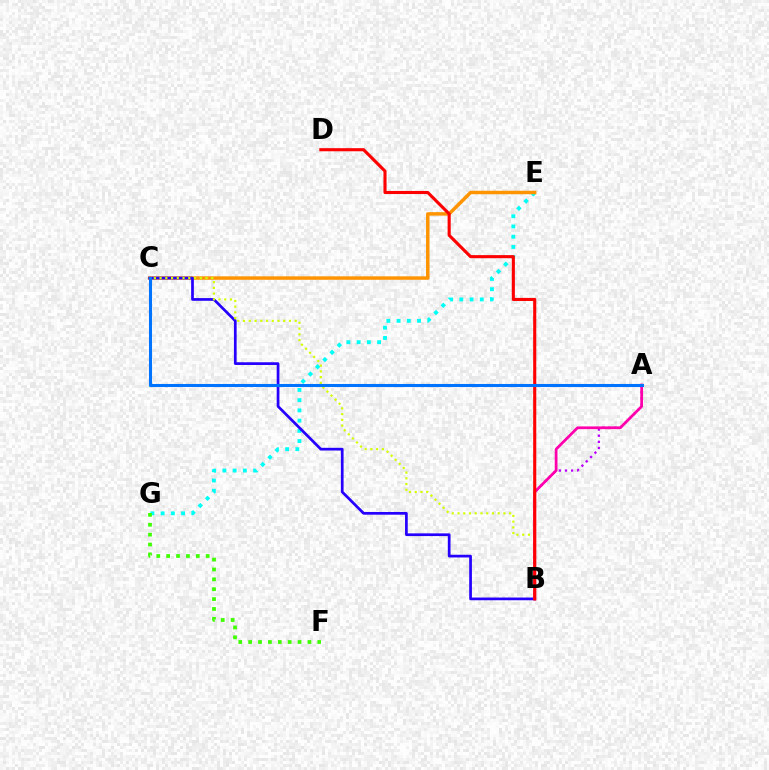{('A', 'C'): [{'color': '#00ff5c', 'line_style': 'dashed', 'thickness': 1.96}, {'color': '#0074ff', 'line_style': 'solid', 'thickness': 2.21}], ('E', 'G'): [{'color': '#00fff6', 'line_style': 'dotted', 'thickness': 2.78}], ('C', 'E'): [{'color': '#ff9400', 'line_style': 'solid', 'thickness': 2.5}], ('B', 'C'): [{'color': '#2500ff', 'line_style': 'solid', 'thickness': 1.96}, {'color': '#d1ff00', 'line_style': 'dotted', 'thickness': 1.56}], ('A', 'B'): [{'color': '#b900ff', 'line_style': 'dotted', 'thickness': 1.67}, {'color': '#ff00ac', 'line_style': 'solid', 'thickness': 1.98}], ('F', 'G'): [{'color': '#3dff00', 'line_style': 'dotted', 'thickness': 2.68}], ('B', 'D'): [{'color': '#ff0000', 'line_style': 'solid', 'thickness': 2.23}]}